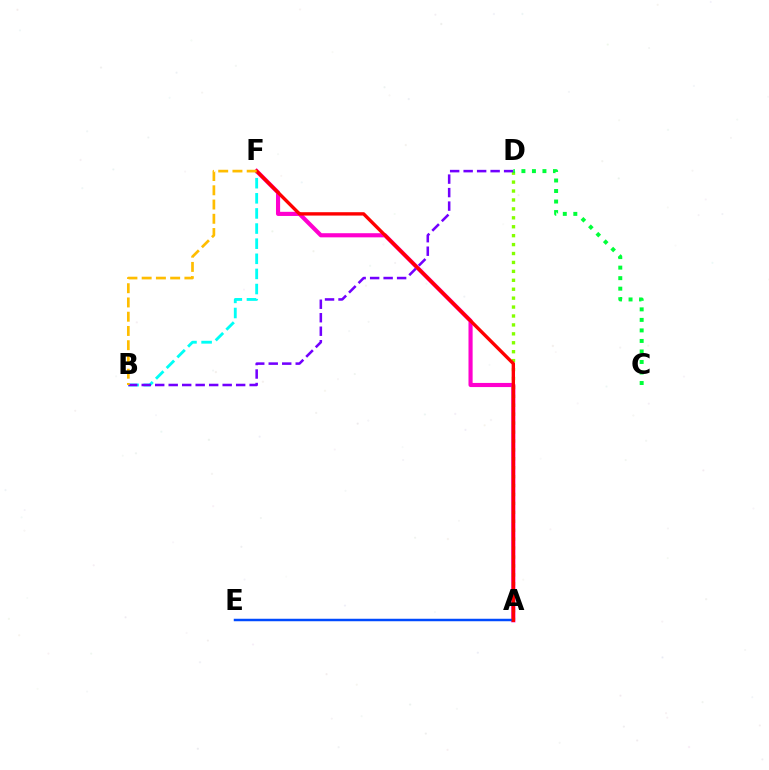{('B', 'F'): [{'color': '#00fff6', 'line_style': 'dashed', 'thickness': 2.05}, {'color': '#ffbd00', 'line_style': 'dashed', 'thickness': 1.94}], ('A', 'F'): [{'color': '#ff00cf', 'line_style': 'solid', 'thickness': 2.97}, {'color': '#ff0000', 'line_style': 'solid', 'thickness': 2.43}], ('A', 'D'): [{'color': '#84ff00', 'line_style': 'dotted', 'thickness': 2.43}], ('B', 'D'): [{'color': '#7200ff', 'line_style': 'dashed', 'thickness': 1.83}], ('C', 'D'): [{'color': '#00ff39', 'line_style': 'dotted', 'thickness': 2.86}], ('A', 'E'): [{'color': '#004bff', 'line_style': 'solid', 'thickness': 1.78}]}